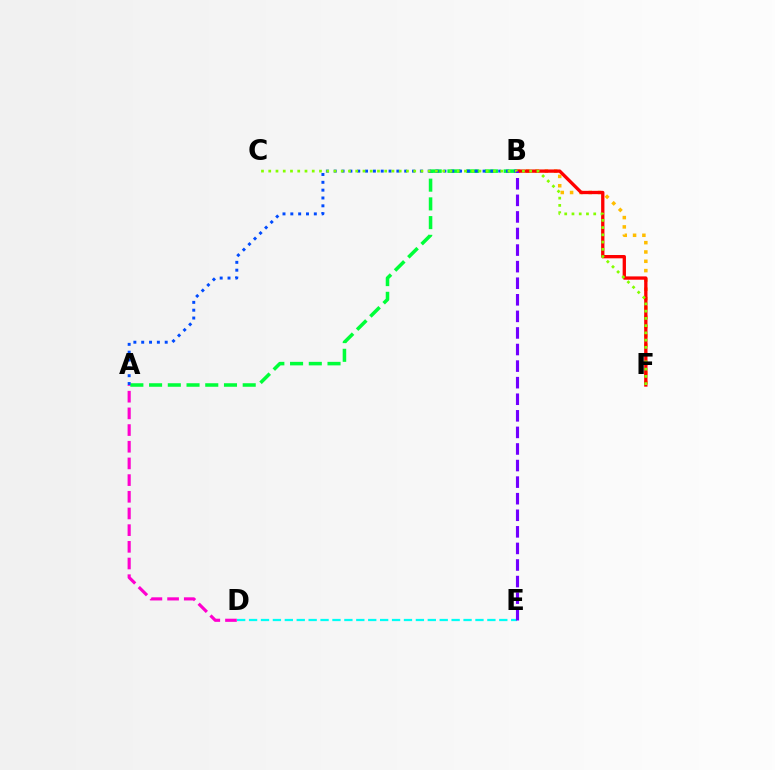{('A', 'D'): [{'color': '#ff00cf', 'line_style': 'dashed', 'thickness': 2.27}], ('D', 'E'): [{'color': '#00fff6', 'line_style': 'dashed', 'thickness': 1.62}], ('B', 'F'): [{'color': '#ffbd00', 'line_style': 'dotted', 'thickness': 2.53}, {'color': '#ff0000', 'line_style': 'solid', 'thickness': 2.39}], ('A', 'B'): [{'color': '#00ff39', 'line_style': 'dashed', 'thickness': 2.54}, {'color': '#004bff', 'line_style': 'dotted', 'thickness': 2.13}], ('C', 'F'): [{'color': '#84ff00', 'line_style': 'dotted', 'thickness': 1.97}], ('B', 'E'): [{'color': '#7200ff', 'line_style': 'dashed', 'thickness': 2.25}]}